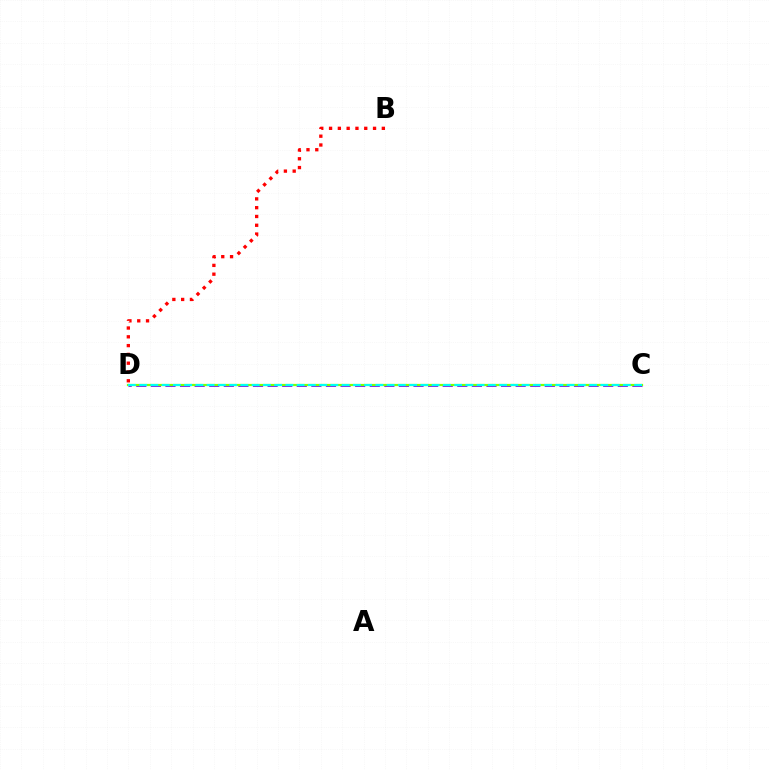{('C', 'D'): [{'color': '#7200ff', 'line_style': 'dashed', 'thickness': 1.98}, {'color': '#84ff00', 'line_style': 'solid', 'thickness': 1.6}, {'color': '#00fff6', 'line_style': 'dashed', 'thickness': 1.53}], ('B', 'D'): [{'color': '#ff0000', 'line_style': 'dotted', 'thickness': 2.39}]}